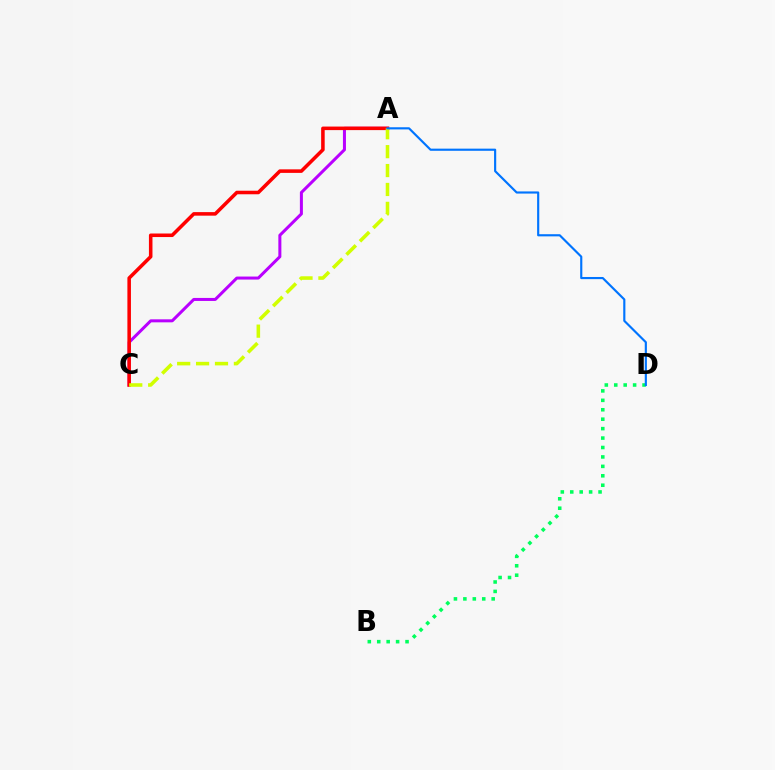{('A', 'C'): [{'color': '#b900ff', 'line_style': 'solid', 'thickness': 2.17}, {'color': '#ff0000', 'line_style': 'solid', 'thickness': 2.55}, {'color': '#d1ff00', 'line_style': 'dashed', 'thickness': 2.57}], ('B', 'D'): [{'color': '#00ff5c', 'line_style': 'dotted', 'thickness': 2.56}], ('A', 'D'): [{'color': '#0074ff', 'line_style': 'solid', 'thickness': 1.55}]}